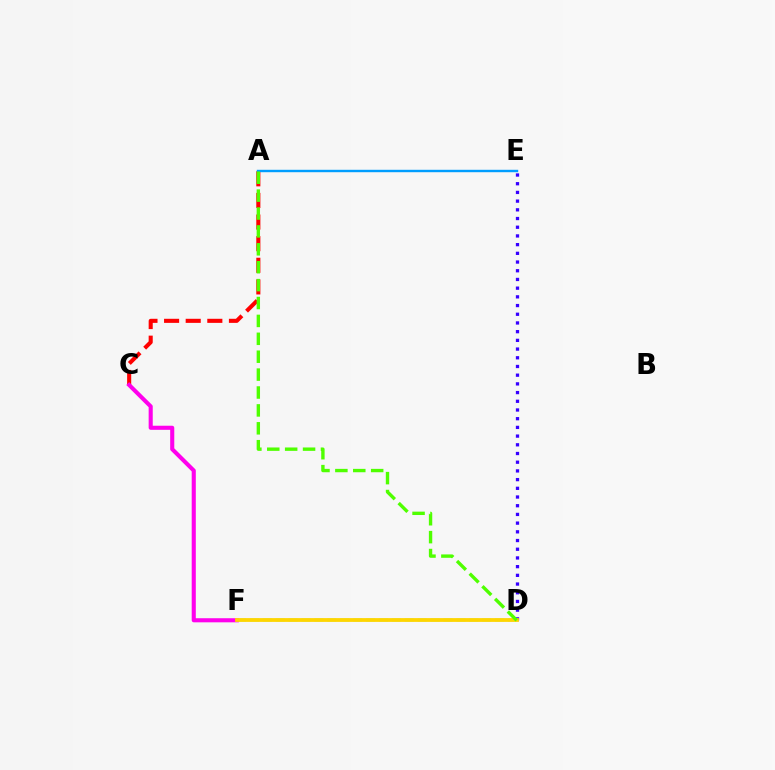{('D', 'F'): [{'color': '#00ff86', 'line_style': 'dashed', 'thickness': 1.75}, {'color': '#ffd500', 'line_style': 'solid', 'thickness': 2.73}], ('A', 'C'): [{'color': '#ff0000', 'line_style': 'dashed', 'thickness': 2.94}], ('D', 'E'): [{'color': '#3700ff', 'line_style': 'dotted', 'thickness': 2.36}], ('C', 'F'): [{'color': '#ff00ed', 'line_style': 'solid', 'thickness': 2.95}], ('A', 'E'): [{'color': '#009eff', 'line_style': 'solid', 'thickness': 1.73}], ('A', 'D'): [{'color': '#4fff00', 'line_style': 'dashed', 'thickness': 2.43}]}